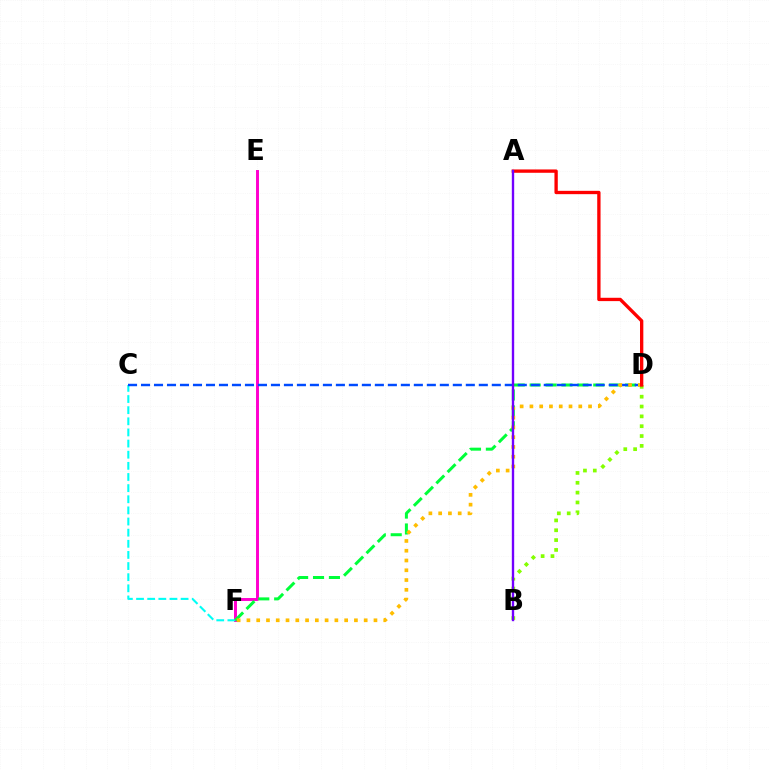{('E', 'F'): [{'color': '#ff00cf', 'line_style': 'solid', 'thickness': 2.12}], ('C', 'F'): [{'color': '#00fff6', 'line_style': 'dashed', 'thickness': 1.51}], ('D', 'F'): [{'color': '#00ff39', 'line_style': 'dashed', 'thickness': 2.16}, {'color': '#ffbd00', 'line_style': 'dotted', 'thickness': 2.66}], ('C', 'D'): [{'color': '#004bff', 'line_style': 'dashed', 'thickness': 1.76}], ('B', 'D'): [{'color': '#84ff00', 'line_style': 'dotted', 'thickness': 2.67}], ('A', 'D'): [{'color': '#ff0000', 'line_style': 'solid', 'thickness': 2.4}], ('A', 'B'): [{'color': '#7200ff', 'line_style': 'solid', 'thickness': 1.7}]}